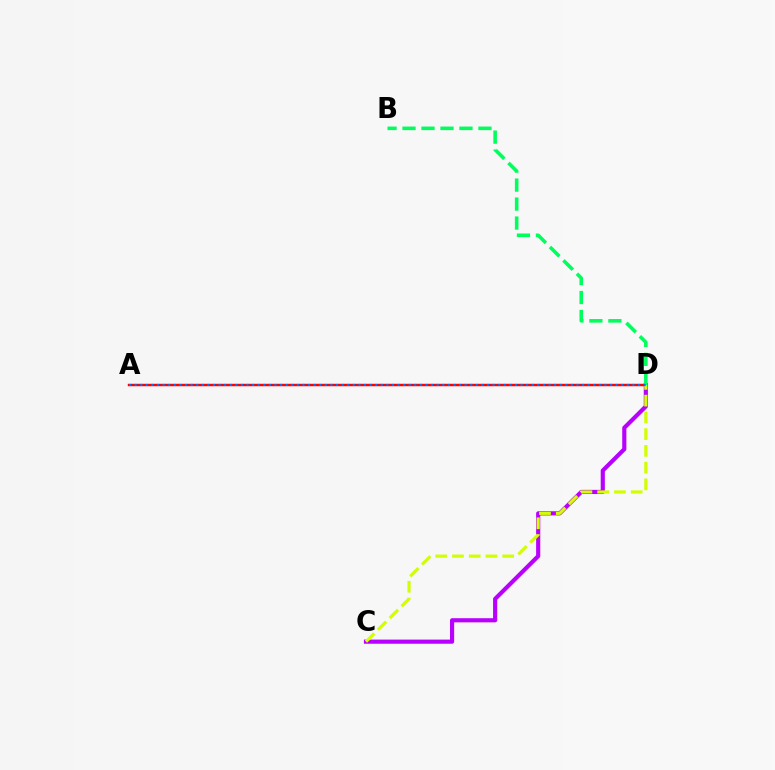{('A', 'D'): [{'color': '#ff0000', 'line_style': 'solid', 'thickness': 1.76}, {'color': '#0074ff', 'line_style': 'dotted', 'thickness': 1.52}], ('C', 'D'): [{'color': '#b900ff', 'line_style': 'solid', 'thickness': 2.99}, {'color': '#d1ff00', 'line_style': 'dashed', 'thickness': 2.28}], ('B', 'D'): [{'color': '#00ff5c', 'line_style': 'dashed', 'thickness': 2.58}]}